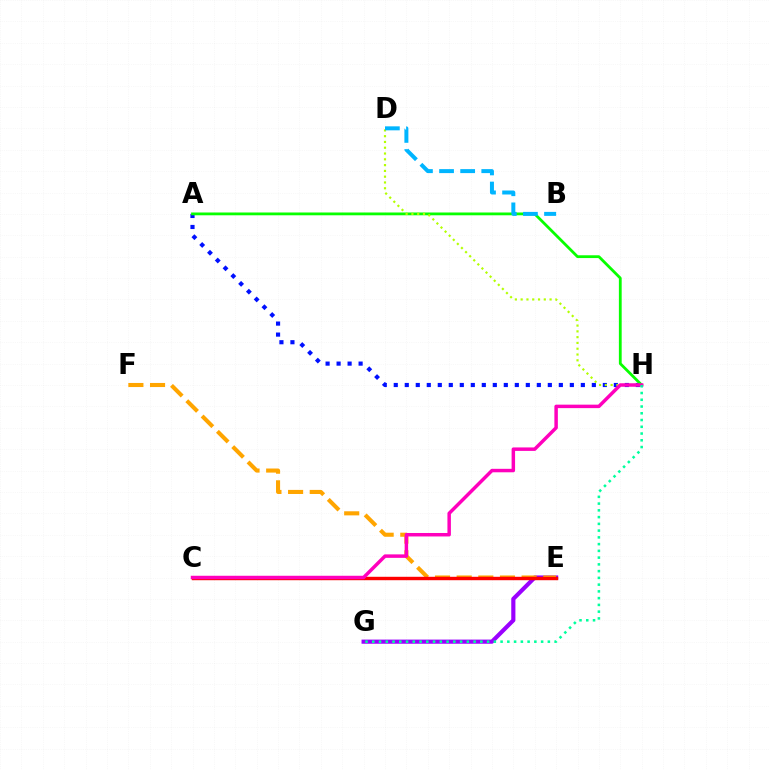{('E', 'G'): [{'color': '#9b00ff', 'line_style': 'solid', 'thickness': 2.98}], ('E', 'F'): [{'color': '#ffa500', 'line_style': 'dashed', 'thickness': 2.94}], ('C', 'E'): [{'color': '#ff0000', 'line_style': 'solid', 'thickness': 2.46}], ('A', 'H'): [{'color': '#0010ff', 'line_style': 'dotted', 'thickness': 2.99}, {'color': '#08ff00', 'line_style': 'solid', 'thickness': 2.01}], ('D', 'H'): [{'color': '#b3ff00', 'line_style': 'dotted', 'thickness': 1.57}], ('C', 'H'): [{'color': '#ff00bd', 'line_style': 'solid', 'thickness': 2.5}], ('G', 'H'): [{'color': '#00ff9d', 'line_style': 'dotted', 'thickness': 1.83}], ('B', 'D'): [{'color': '#00b5ff', 'line_style': 'dashed', 'thickness': 2.87}]}